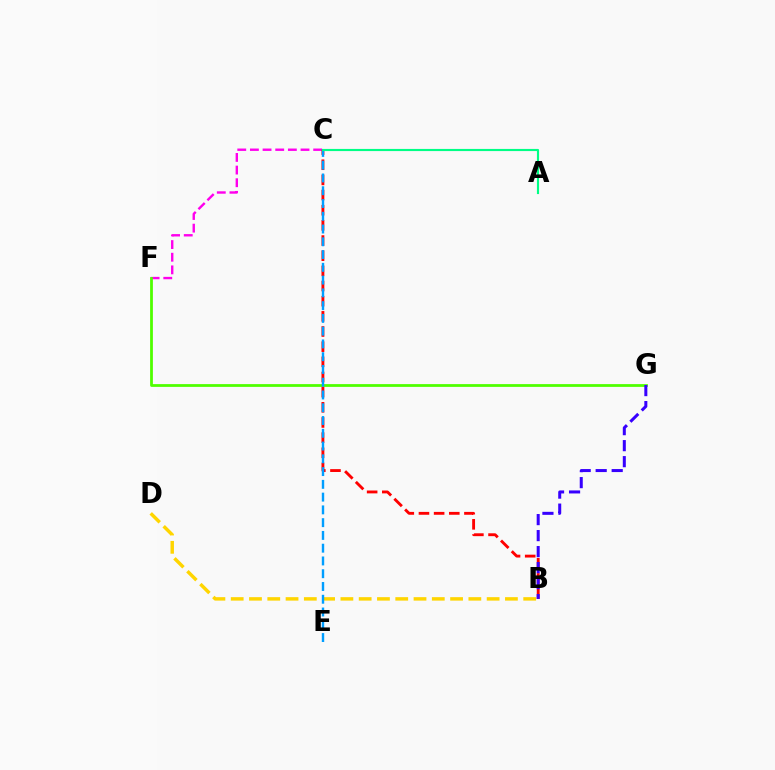{('C', 'F'): [{'color': '#ff00ed', 'line_style': 'dashed', 'thickness': 1.72}], ('F', 'G'): [{'color': '#4fff00', 'line_style': 'solid', 'thickness': 2.0}], ('B', 'D'): [{'color': '#ffd500', 'line_style': 'dashed', 'thickness': 2.48}], ('B', 'C'): [{'color': '#ff0000', 'line_style': 'dashed', 'thickness': 2.06}], ('C', 'E'): [{'color': '#009eff', 'line_style': 'dashed', 'thickness': 1.73}], ('A', 'C'): [{'color': '#00ff86', 'line_style': 'solid', 'thickness': 1.55}], ('B', 'G'): [{'color': '#3700ff', 'line_style': 'dashed', 'thickness': 2.17}]}